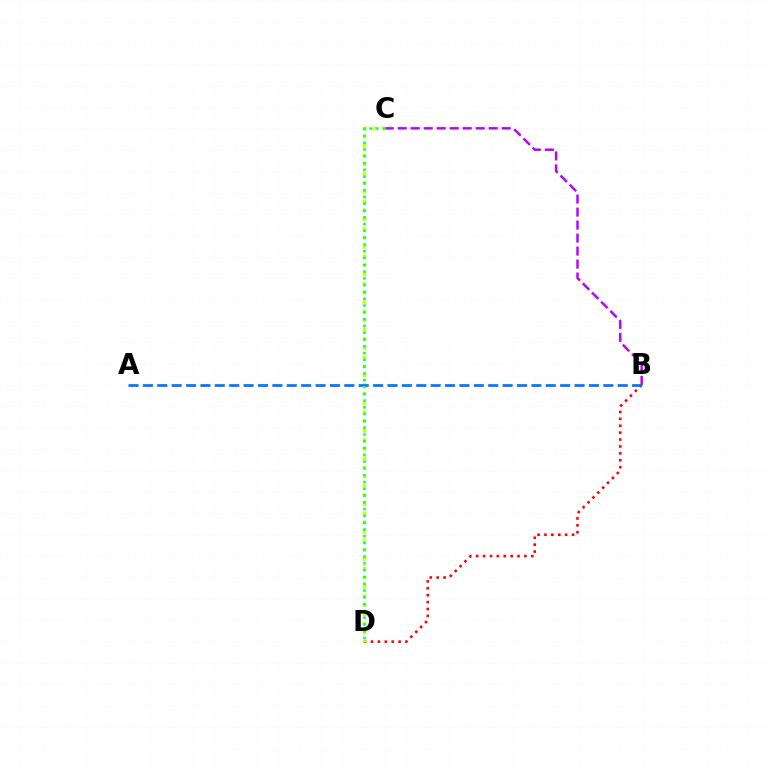{('B', 'C'): [{'color': '#b900ff', 'line_style': 'dashed', 'thickness': 1.77}], ('B', 'D'): [{'color': '#ff0000', 'line_style': 'dotted', 'thickness': 1.88}], ('C', 'D'): [{'color': '#d1ff00', 'line_style': 'dotted', 'thickness': 2.5}, {'color': '#00ff5c', 'line_style': 'dotted', 'thickness': 1.84}], ('A', 'B'): [{'color': '#0074ff', 'line_style': 'dashed', 'thickness': 1.95}]}